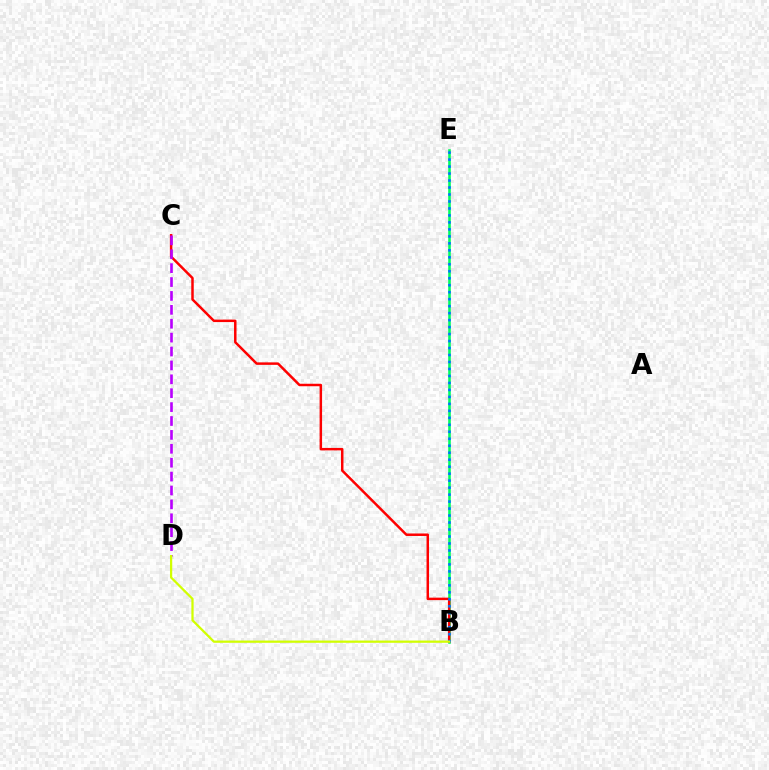{('B', 'E'): [{'color': '#00ff5c', 'line_style': 'solid', 'thickness': 1.86}, {'color': '#0074ff', 'line_style': 'dotted', 'thickness': 1.9}], ('B', 'C'): [{'color': '#ff0000', 'line_style': 'solid', 'thickness': 1.79}], ('C', 'D'): [{'color': '#b900ff', 'line_style': 'dashed', 'thickness': 1.89}], ('B', 'D'): [{'color': '#d1ff00', 'line_style': 'solid', 'thickness': 1.62}]}